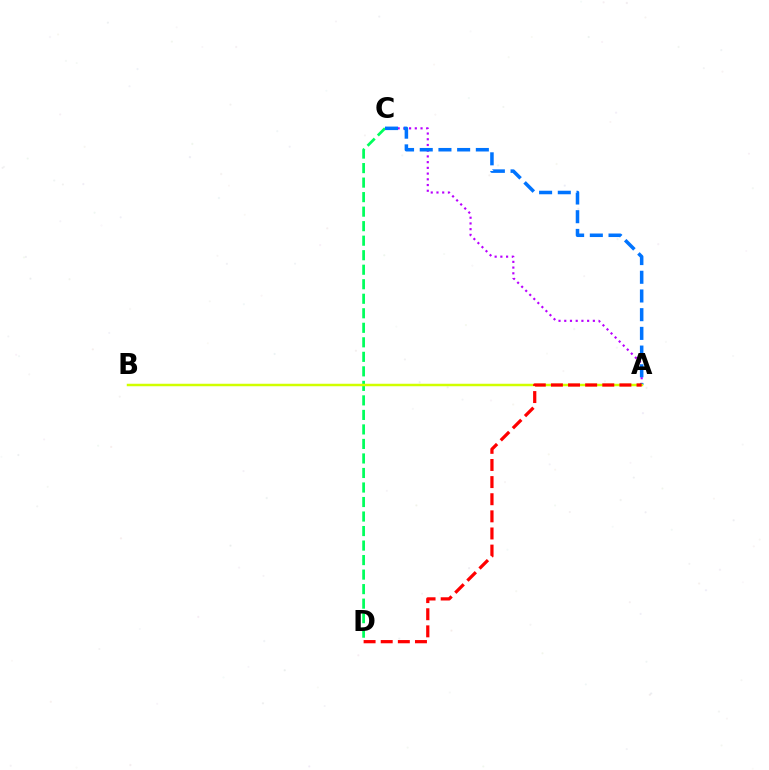{('A', 'C'): [{'color': '#b900ff', 'line_style': 'dotted', 'thickness': 1.55}, {'color': '#0074ff', 'line_style': 'dashed', 'thickness': 2.54}], ('C', 'D'): [{'color': '#00ff5c', 'line_style': 'dashed', 'thickness': 1.97}], ('A', 'B'): [{'color': '#d1ff00', 'line_style': 'solid', 'thickness': 1.79}], ('A', 'D'): [{'color': '#ff0000', 'line_style': 'dashed', 'thickness': 2.33}]}